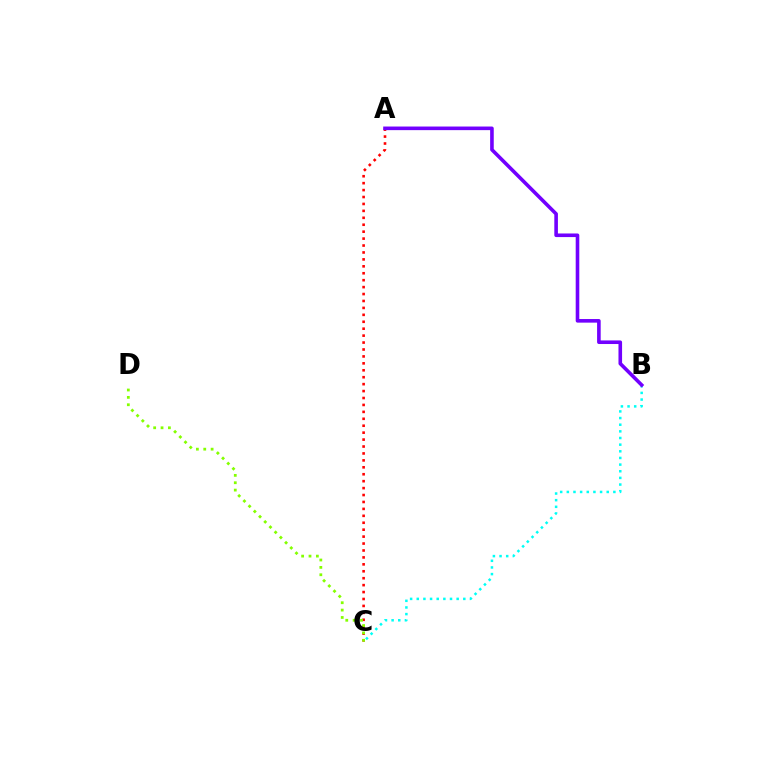{('A', 'C'): [{'color': '#ff0000', 'line_style': 'dotted', 'thickness': 1.88}], ('C', 'D'): [{'color': '#84ff00', 'line_style': 'dotted', 'thickness': 2.0}], ('B', 'C'): [{'color': '#00fff6', 'line_style': 'dotted', 'thickness': 1.81}], ('A', 'B'): [{'color': '#7200ff', 'line_style': 'solid', 'thickness': 2.59}]}